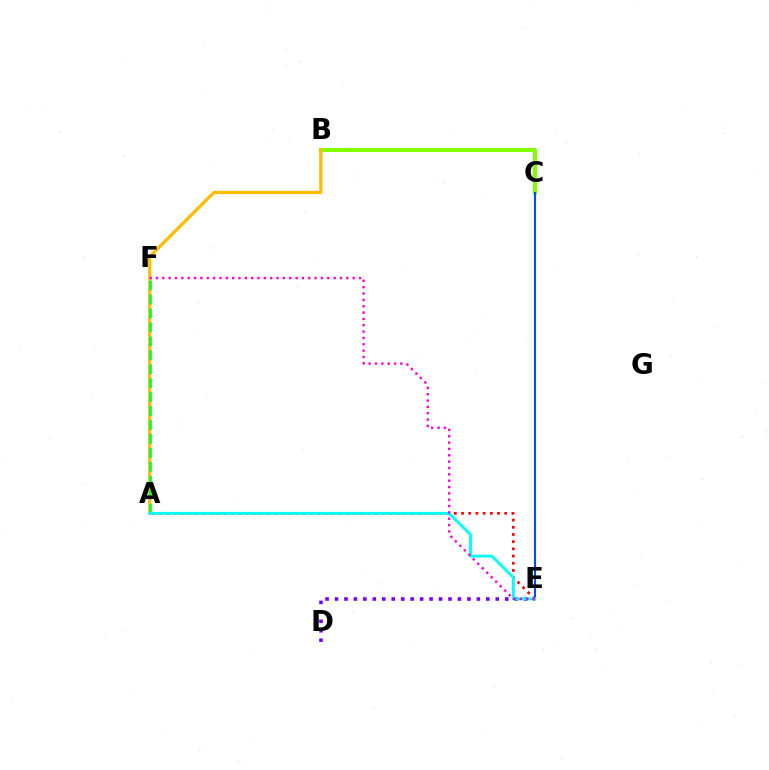{('B', 'C'): [{'color': '#84ff00', 'line_style': 'solid', 'thickness': 2.99}], ('C', 'E'): [{'color': '#004bff', 'line_style': 'solid', 'thickness': 1.51}], ('A', 'B'): [{'color': '#ffbd00', 'line_style': 'solid', 'thickness': 2.36}], ('D', 'E'): [{'color': '#7200ff', 'line_style': 'dotted', 'thickness': 2.57}], ('A', 'F'): [{'color': '#00ff39', 'line_style': 'dashed', 'thickness': 1.89}], ('A', 'E'): [{'color': '#ff0000', 'line_style': 'dotted', 'thickness': 1.95}, {'color': '#00fff6', 'line_style': 'solid', 'thickness': 2.06}], ('E', 'F'): [{'color': '#ff00cf', 'line_style': 'dotted', 'thickness': 1.72}]}